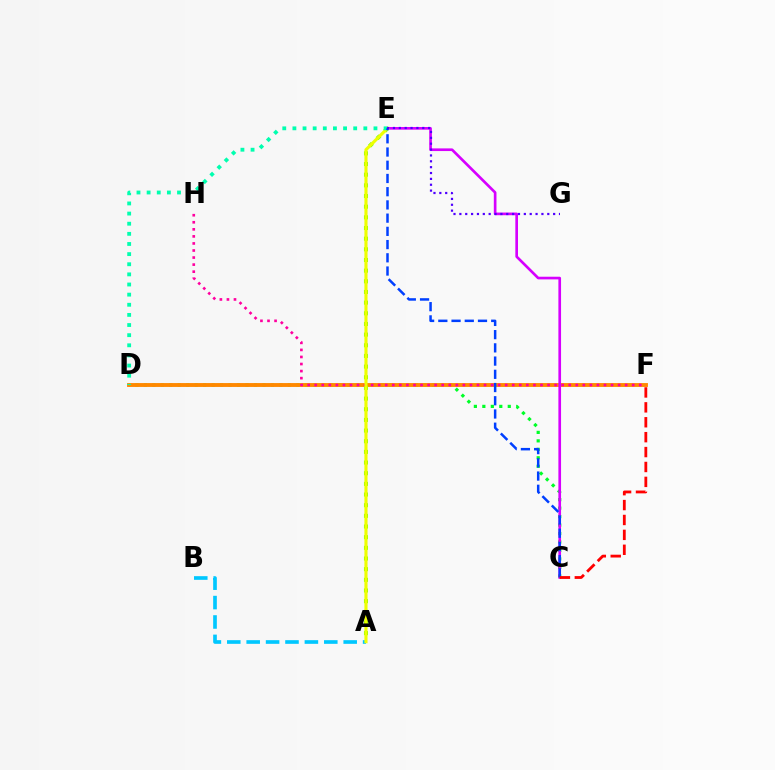{('C', 'D'): [{'color': '#00ff27', 'line_style': 'dotted', 'thickness': 2.3}], ('D', 'F'): [{'color': '#ff8800', 'line_style': 'solid', 'thickness': 2.79}], ('A', 'E'): [{'color': '#66ff00', 'line_style': 'dotted', 'thickness': 2.9}, {'color': '#eeff00', 'line_style': 'solid', 'thickness': 2.25}], ('C', 'E'): [{'color': '#d600ff', 'line_style': 'solid', 'thickness': 1.92}, {'color': '#003fff', 'line_style': 'dashed', 'thickness': 1.8}], ('F', 'H'): [{'color': '#ff00a0', 'line_style': 'dotted', 'thickness': 1.92}], ('A', 'B'): [{'color': '#00c7ff', 'line_style': 'dashed', 'thickness': 2.64}], ('D', 'E'): [{'color': '#00ffaf', 'line_style': 'dotted', 'thickness': 2.75}], ('E', 'G'): [{'color': '#4f00ff', 'line_style': 'dotted', 'thickness': 1.59}], ('C', 'F'): [{'color': '#ff0000', 'line_style': 'dashed', 'thickness': 2.02}]}